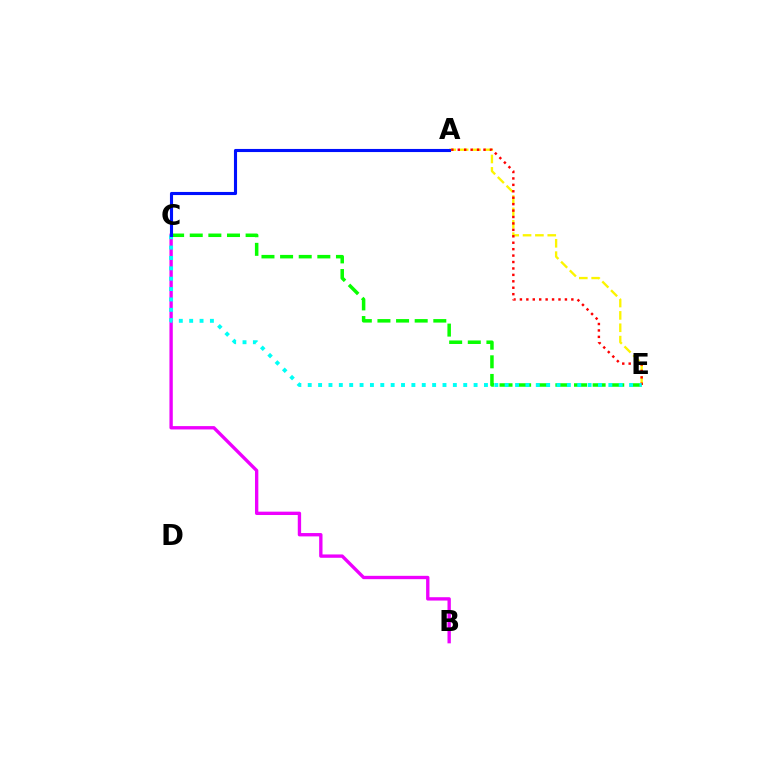{('B', 'C'): [{'color': '#ee00ff', 'line_style': 'solid', 'thickness': 2.41}], ('C', 'E'): [{'color': '#08ff00', 'line_style': 'dashed', 'thickness': 2.53}, {'color': '#00fff6', 'line_style': 'dotted', 'thickness': 2.82}], ('A', 'E'): [{'color': '#fcf500', 'line_style': 'dashed', 'thickness': 1.68}, {'color': '#ff0000', 'line_style': 'dotted', 'thickness': 1.75}], ('A', 'C'): [{'color': '#0010ff', 'line_style': 'solid', 'thickness': 2.23}]}